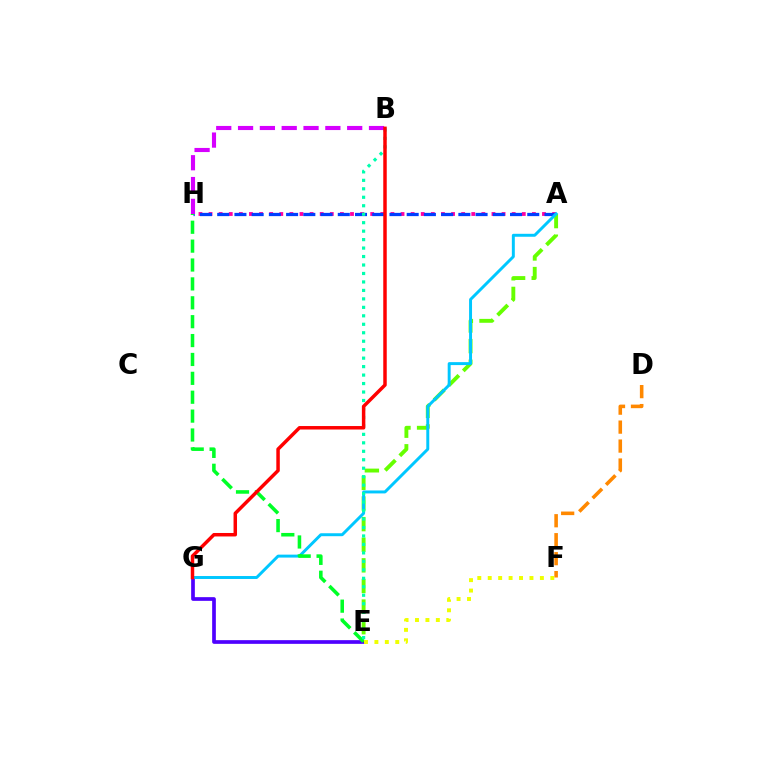{('A', 'H'): [{'color': '#ff00a0', 'line_style': 'dotted', 'thickness': 2.75}, {'color': '#003fff', 'line_style': 'dashed', 'thickness': 2.34}], ('A', 'E'): [{'color': '#66ff00', 'line_style': 'dashed', 'thickness': 2.8}], ('E', 'G'): [{'color': '#4f00ff', 'line_style': 'solid', 'thickness': 2.66}], ('A', 'G'): [{'color': '#00c7ff', 'line_style': 'solid', 'thickness': 2.13}], ('E', 'H'): [{'color': '#00ff27', 'line_style': 'dashed', 'thickness': 2.57}], ('B', 'E'): [{'color': '#00ffaf', 'line_style': 'dotted', 'thickness': 2.3}], ('B', 'H'): [{'color': '#d600ff', 'line_style': 'dashed', 'thickness': 2.96}], ('B', 'G'): [{'color': '#ff0000', 'line_style': 'solid', 'thickness': 2.51}], ('D', 'F'): [{'color': '#ff8800', 'line_style': 'dashed', 'thickness': 2.58}], ('E', 'F'): [{'color': '#eeff00', 'line_style': 'dotted', 'thickness': 2.83}]}